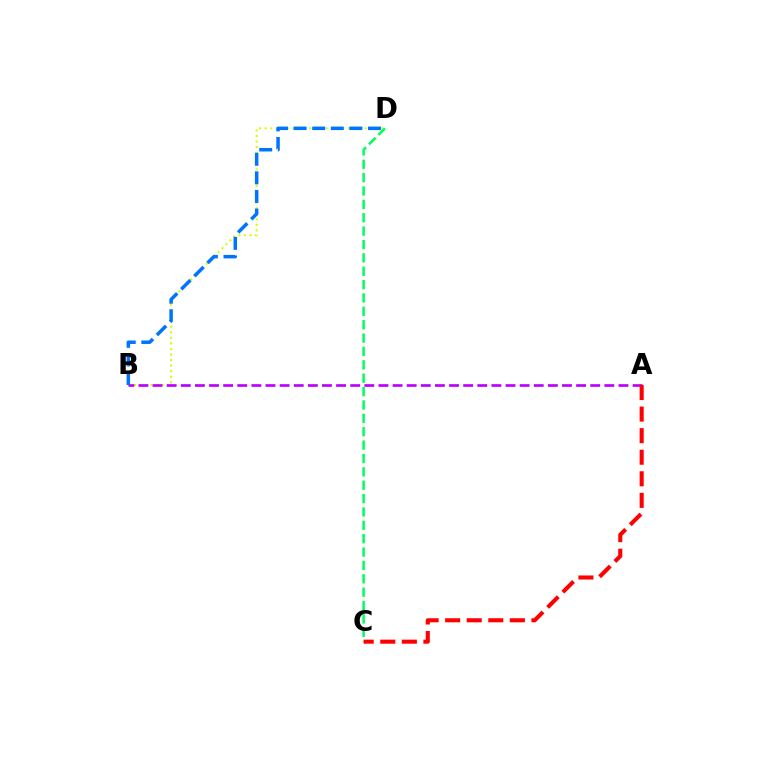{('B', 'D'): [{'color': '#d1ff00', 'line_style': 'dotted', 'thickness': 1.51}, {'color': '#0074ff', 'line_style': 'dashed', 'thickness': 2.53}], ('A', 'B'): [{'color': '#b900ff', 'line_style': 'dashed', 'thickness': 1.92}], ('C', 'D'): [{'color': '#00ff5c', 'line_style': 'dashed', 'thickness': 1.82}], ('A', 'C'): [{'color': '#ff0000', 'line_style': 'dashed', 'thickness': 2.93}]}